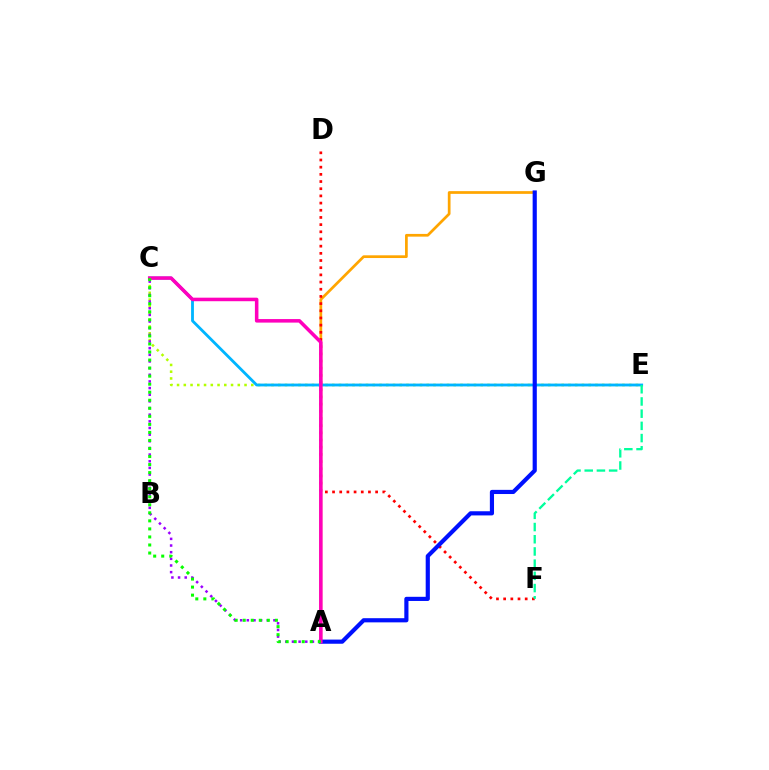{('C', 'E'): [{'color': '#b3ff00', 'line_style': 'dotted', 'thickness': 1.83}, {'color': '#00b5ff', 'line_style': 'solid', 'thickness': 2.04}], ('A', 'G'): [{'color': '#ffa500', 'line_style': 'solid', 'thickness': 1.96}, {'color': '#0010ff', 'line_style': 'solid', 'thickness': 3.0}], ('D', 'F'): [{'color': '#ff0000', 'line_style': 'dotted', 'thickness': 1.95}], ('A', 'C'): [{'color': '#9b00ff', 'line_style': 'dotted', 'thickness': 1.81}, {'color': '#ff00bd', 'line_style': 'solid', 'thickness': 2.55}, {'color': '#08ff00', 'line_style': 'dotted', 'thickness': 2.18}], ('E', 'F'): [{'color': '#00ff9d', 'line_style': 'dashed', 'thickness': 1.66}]}